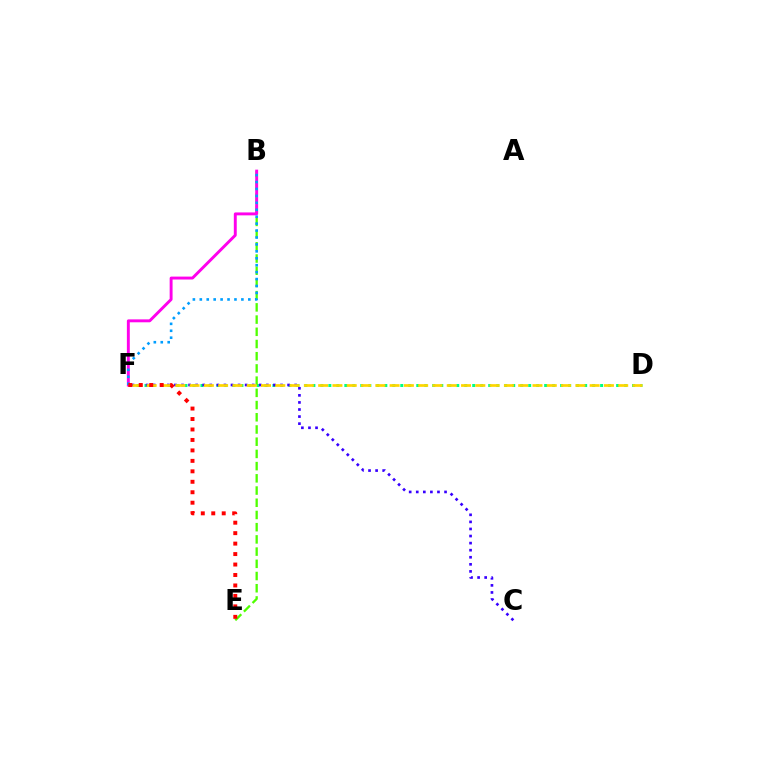{('D', 'F'): [{'color': '#00ff86', 'line_style': 'dotted', 'thickness': 2.17}, {'color': '#ffd500', 'line_style': 'dashed', 'thickness': 1.94}], ('C', 'F'): [{'color': '#3700ff', 'line_style': 'dotted', 'thickness': 1.92}], ('B', 'E'): [{'color': '#4fff00', 'line_style': 'dashed', 'thickness': 1.66}], ('B', 'F'): [{'color': '#ff00ed', 'line_style': 'solid', 'thickness': 2.1}, {'color': '#009eff', 'line_style': 'dotted', 'thickness': 1.88}], ('E', 'F'): [{'color': '#ff0000', 'line_style': 'dotted', 'thickness': 2.84}]}